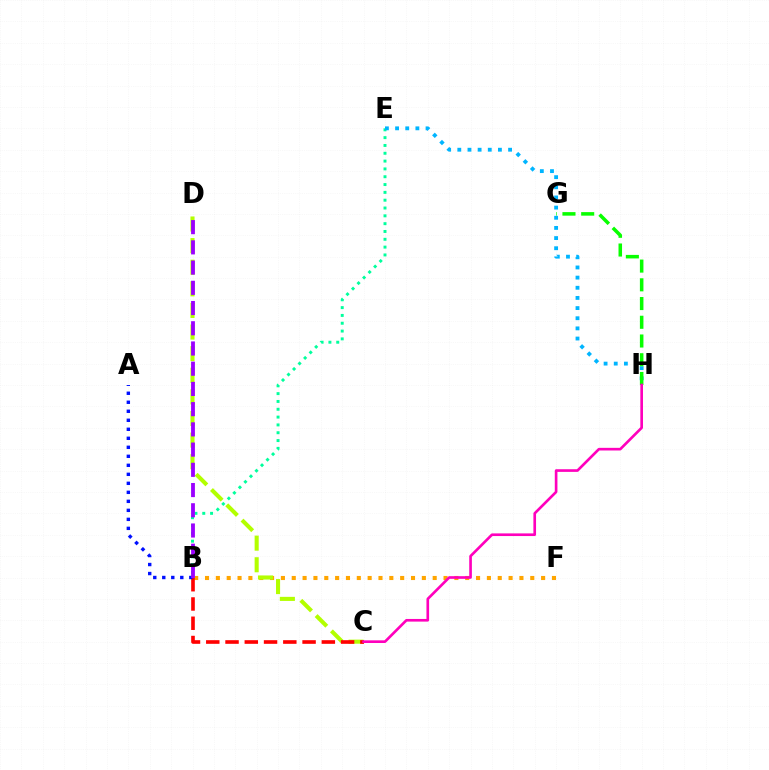{('B', 'F'): [{'color': '#ffa500', 'line_style': 'dotted', 'thickness': 2.95}], ('C', 'D'): [{'color': '#b3ff00', 'line_style': 'dashed', 'thickness': 2.94}], ('B', 'C'): [{'color': '#ff0000', 'line_style': 'dashed', 'thickness': 2.62}], ('A', 'B'): [{'color': '#0010ff', 'line_style': 'dotted', 'thickness': 2.45}], ('B', 'E'): [{'color': '#00ff9d', 'line_style': 'dotted', 'thickness': 2.12}], ('E', 'H'): [{'color': '#00b5ff', 'line_style': 'dotted', 'thickness': 2.76}], ('G', 'H'): [{'color': '#08ff00', 'line_style': 'dashed', 'thickness': 2.54}], ('B', 'D'): [{'color': '#9b00ff', 'line_style': 'dashed', 'thickness': 2.75}], ('C', 'H'): [{'color': '#ff00bd', 'line_style': 'solid', 'thickness': 1.91}]}